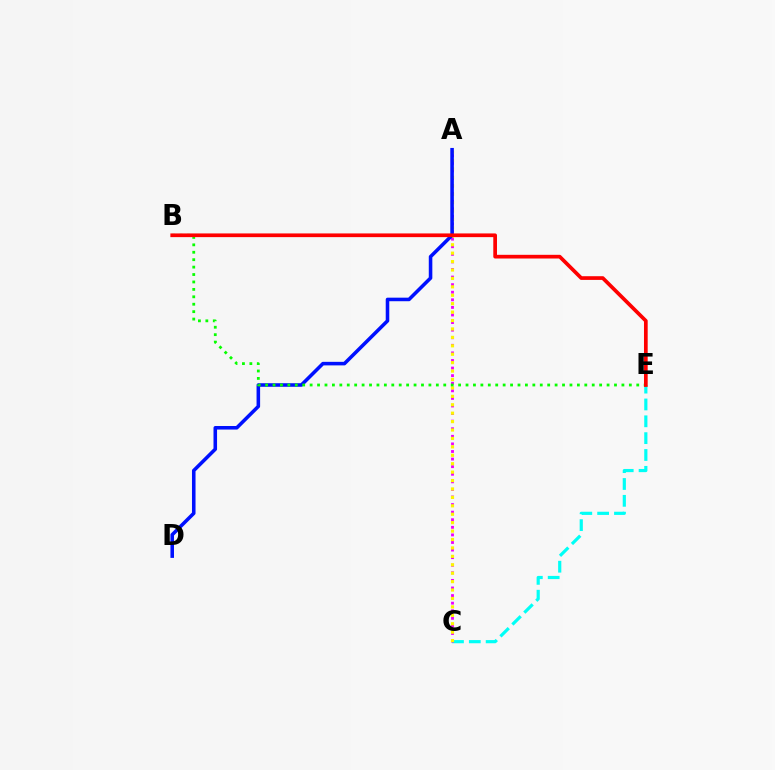{('C', 'E'): [{'color': '#00fff6', 'line_style': 'dashed', 'thickness': 2.29}], ('A', 'C'): [{'color': '#ee00ff', 'line_style': 'dotted', 'thickness': 2.06}, {'color': '#fcf500', 'line_style': 'dotted', 'thickness': 2.29}], ('A', 'D'): [{'color': '#0010ff', 'line_style': 'solid', 'thickness': 2.56}], ('B', 'E'): [{'color': '#08ff00', 'line_style': 'dotted', 'thickness': 2.02}, {'color': '#ff0000', 'line_style': 'solid', 'thickness': 2.66}]}